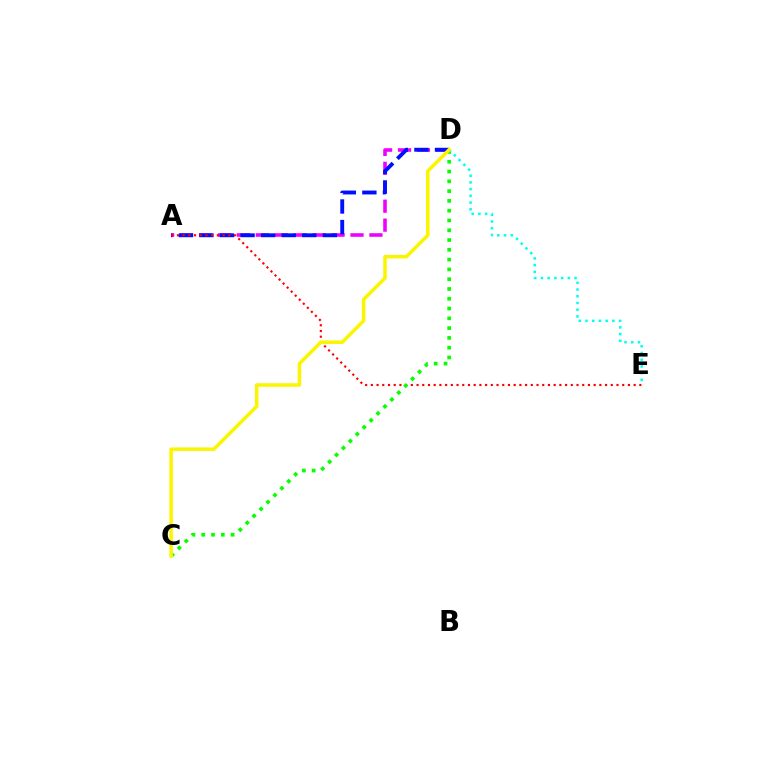{('A', 'D'): [{'color': '#ee00ff', 'line_style': 'dashed', 'thickness': 2.57}, {'color': '#0010ff', 'line_style': 'dashed', 'thickness': 2.79}], ('A', 'E'): [{'color': '#ff0000', 'line_style': 'dotted', 'thickness': 1.55}], ('C', 'D'): [{'color': '#08ff00', 'line_style': 'dotted', 'thickness': 2.66}, {'color': '#fcf500', 'line_style': 'solid', 'thickness': 2.55}], ('D', 'E'): [{'color': '#00fff6', 'line_style': 'dotted', 'thickness': 1.83}]}